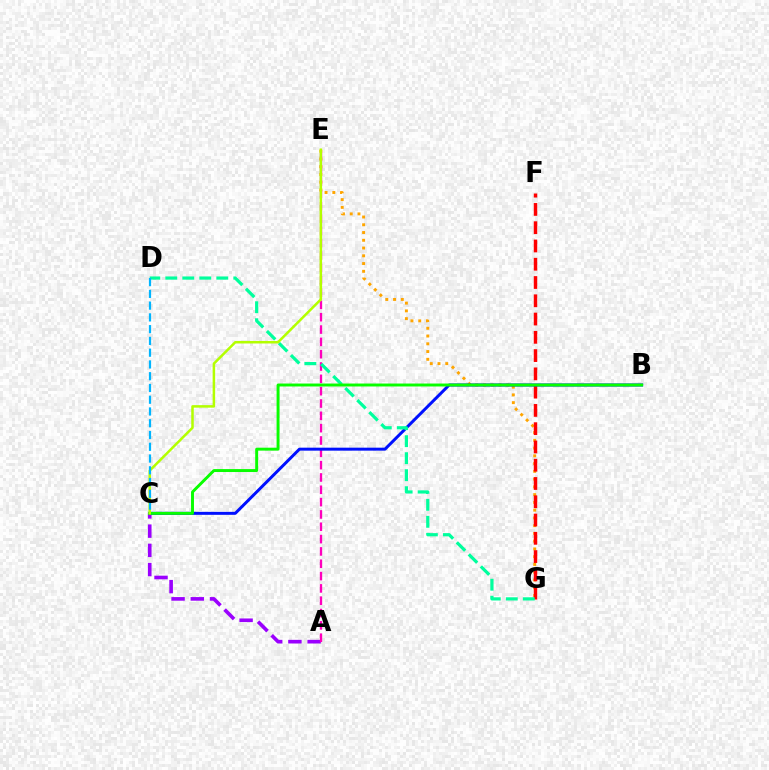{('E', 'G'): [{'color': '#ffa500', 'line_style': 'dotted', 'thickness': 2.11}], ('A', 'C'): [{'color': '#9b00ff', 'line_style': 'dashed', 'thickness': 2.61}], ('F', 'G'): [{'color': '#ff0000', 'line_style': 'dashed', 'thickness': 2.48}], ('A', 'E'): [{'color': '#ff00bd', 'line_style': 'dashed', 'thickness': 1.67}], ('B', 'C'): [{'color': '#0010ff', 'line_style': 'solid', 'thickness': 2.15}, {'color': '#08ff00', 'line_style': 'solid', 'thickness': 2.11}], ('D', 'G'): [{'color': '#00ff9d', 'line_style': 'dashed', 'thickness': 2.31}], ('C', 'E'): [{'color': '#b3ff00', 'line_style': 'solid', 'thickness': 1.81}], ('C', 'D'): [{'color': '#00b5ff', 'line_style': 'dashed', 'thickness': 1.6}]}